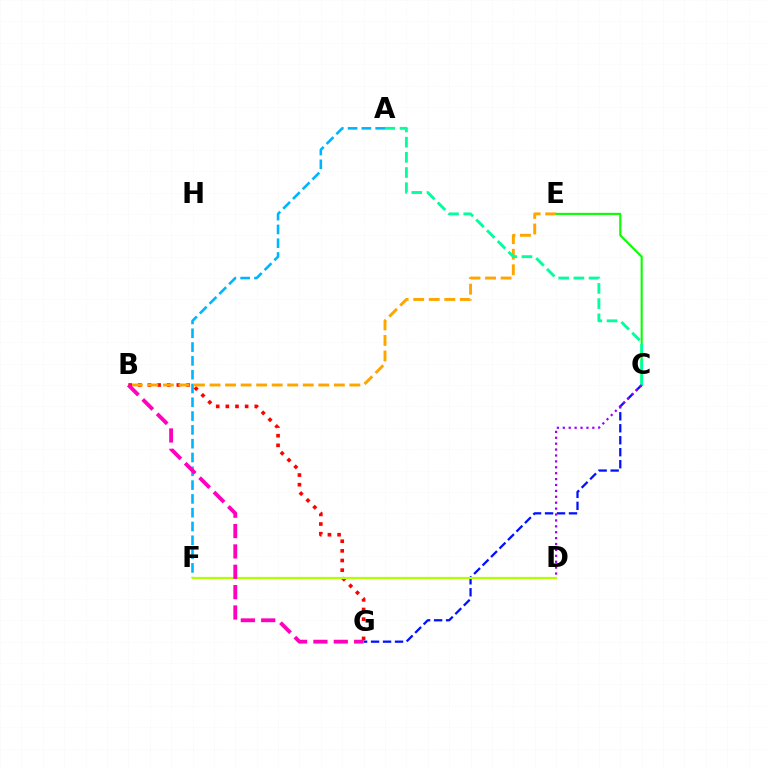{('C', 'G'): [{'color': '#0010ff', 'line_style': 'dashed', 'thickness': 1.63}], ('A', 'F'): [{'color': '#00b5ff', 'line_style': 'dashed', 'thickness': 1.87}], ('B', 'G'): [{'color': '#ff0000', 'line_style': 'dotted', 'thickness': 2.62}, {'color': '#ff00bd', 'line_style': 'dashed', 'thickness': 2.77}], ('C', 'E'): [{'color': '#08ff00', 'line_style': 'solid', 'thickness': 1.52}], ('B', 'E'): [{'color': '#ffa500', 'line_style': 'dashed', 'thickness': 2.11}], ('D', 'F'): [{'color': '#b3ff00', 'line_style': 'solid', 'thickness': 1.6}], ('A', 'C'): [{'color': '#00ff9d', 'line_style': 'dashed', 'thickness': 2.06}], ('C', 'D'): [{'color': '#9b00ff', 'line_style': 'dotted', 'thickness': 1.6}]}